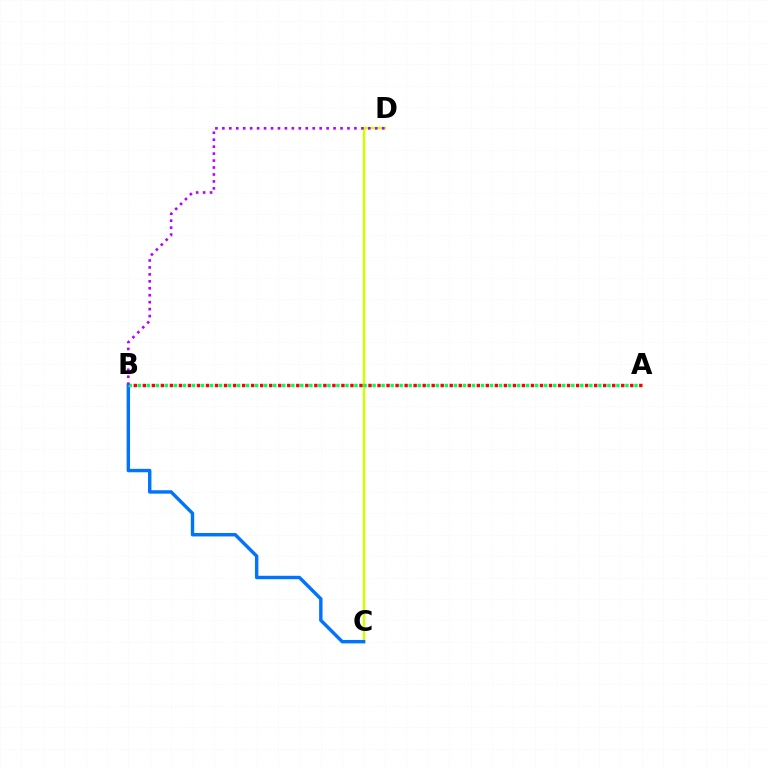{('C', 'D'): [{'color': '#d1ff00', 'line_style': 'solid', 'thickness': 1.78}], ('B', 'C'): [{'color': '#0074ff', 'line_style': 'solid', 'thickness': 2.46}], ('A', 'B'): [{'color': '#00ff5c', 'line_style': 'dotted', 'thickness': 2.45}, {'color': '#ff0000', 'line_style': 'dotted', 'thickness': 2.45}], ('B', 'D'): [{'color': '#b900ff', 'line_style': 'dotted', 'thickness': 1.89}]}